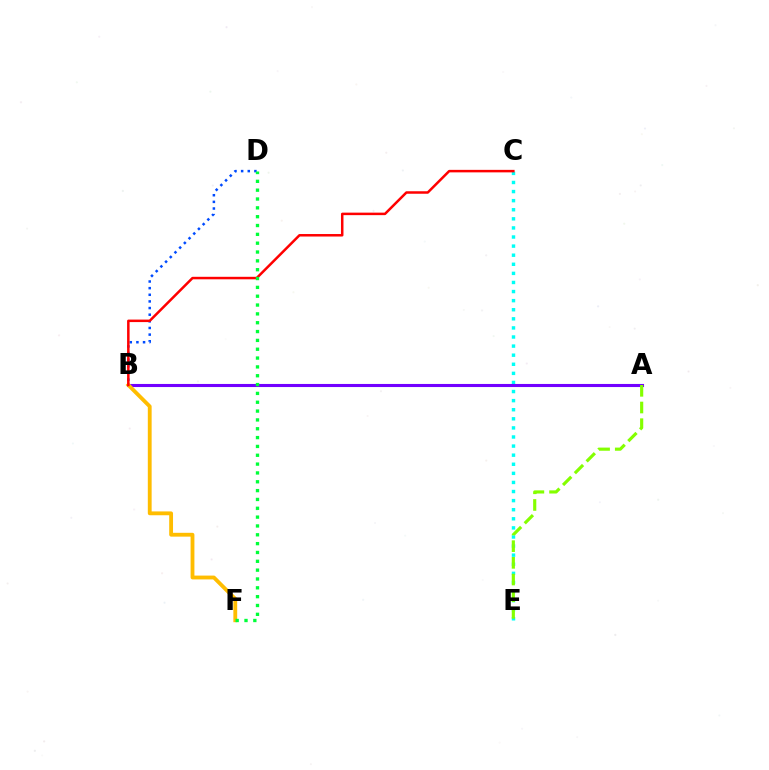{('C', 'E'): [{'color': '#00fff6', 'line_style': 'dotted', 'thickness': 2.47}], ('A', 'B'): [{'color': '#ff00cf', 'line_style': 'dashed', 'thickness': 2.02}, {'color': '#7200ff', 'line_style': 'solid', 'thickness': 2.22}], ('B', 'D'): [{'color': '#004bff', 'line_style': 'dotted', 'thickness': 1.8}], ('B', 'F'): [{'color': '#ffbd00', 'line_style': 'solid', 'thickness': 2.75}], ('B', 'C'): [{'color': '#ff0000', 'line_style': 'solid', 'thickness': 1.8}], ('A', 'E'): [{'color': '#84ff00', 'line_style': 'dashed', 'thickness': 2.27}], ('D', 'F'): [{'color': '#00ff39', 'line_style': 'dotted', 'thickness': 2.4}]}